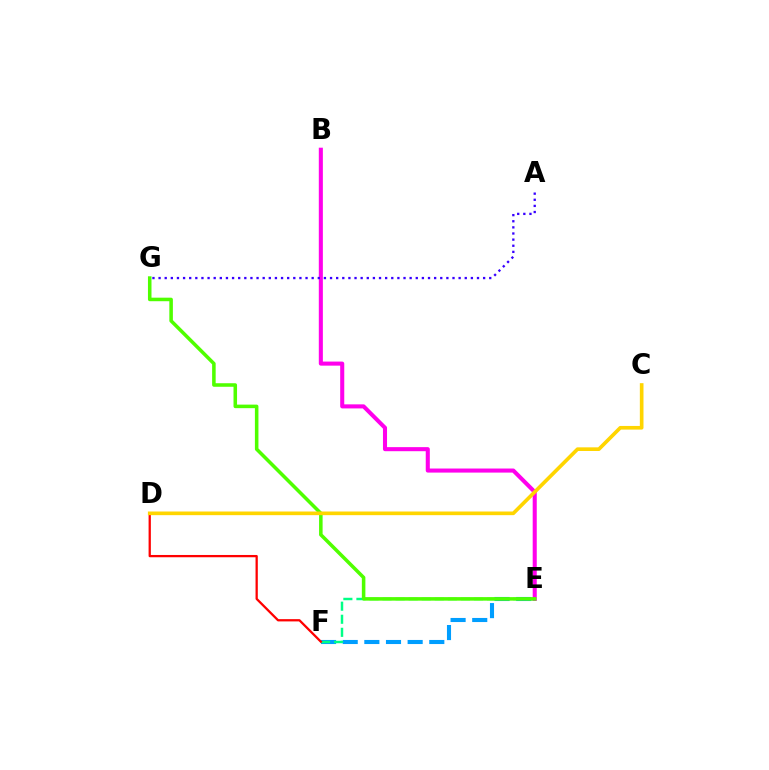{('E', 'F'): [{'color': '#009eff', 'line_style': 'dashed', 'thickness': 2.94}, {'color': '#00ff86', 'line_style': 'dashed', 'thickness': 1.77}], ('B', 'E'): [{'color': '#ff00ed', 'line_style': 'solid', 'thickness': 2.93}], ('A', 'G'): [{'color': '#3700ff', 'line_style': 'dotted', 'thickness': 1.66}], ('D', 'F'): [{'color': '#ff0000', 'line_style': 'solid', 'thickness': 1.64}], ('E', 'G'): [{'color': '#4fff00', 'line_style': 'solid', 'thickness': 2.55}], ('C', 'D'): [{'color': '#ffd500', 'line_style': 'solid', 'thickness': 2.63}]}